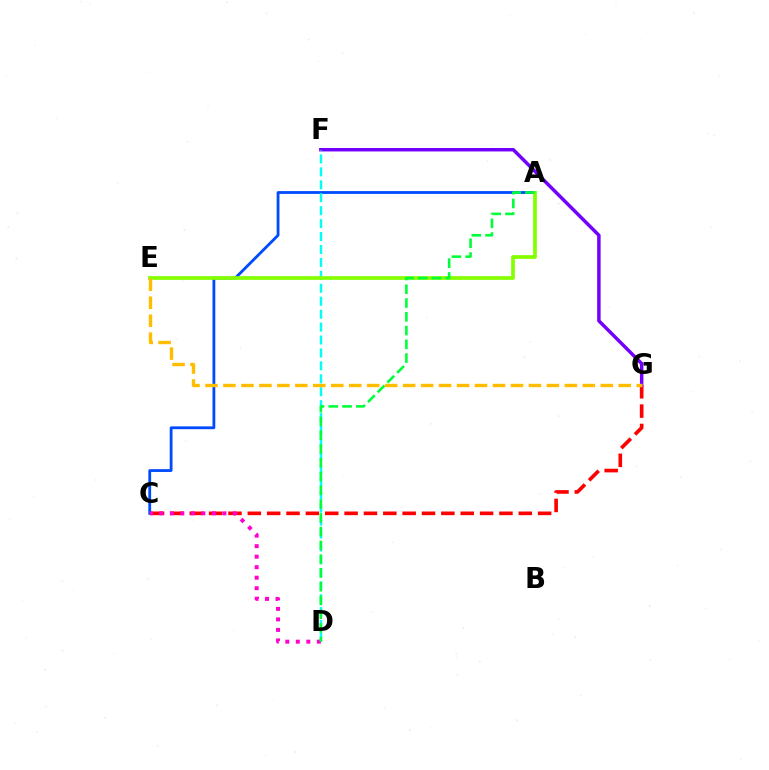{('C', 'G'): [{'color': '#ff0000', 'line_style': 'dashed', 'thickness': 2.63}], ('F', 'G'): [{'color': '#7200ff', 'line_style': 'solid', 'thickness': 2.49}], ('A', 'C'): [{'color': '#004bff', 'line_style': 'solid', 'thickness': 2.02}], ('D', 'F'): [{'color': '#00fff6', 'line_style': 'dashed', 'thickness': 1.76}], ('C', 'D'): [{'color': '#ff00cf', 'line_style': 'dotted', 'thickness': 2.86}], ('A', 'E'): [{'color': '#84ff00', 'line_style': 'solid', 'thickness': 2.69}], ('A', 'D'): [{'color': '#00ff39', 'line_style': 'dashed', 'thickness': 1.87}], ('E', 'G'): [{'color': '#ffbd00', 'line_style': 'dashed', 'thickness': 2.44}]}